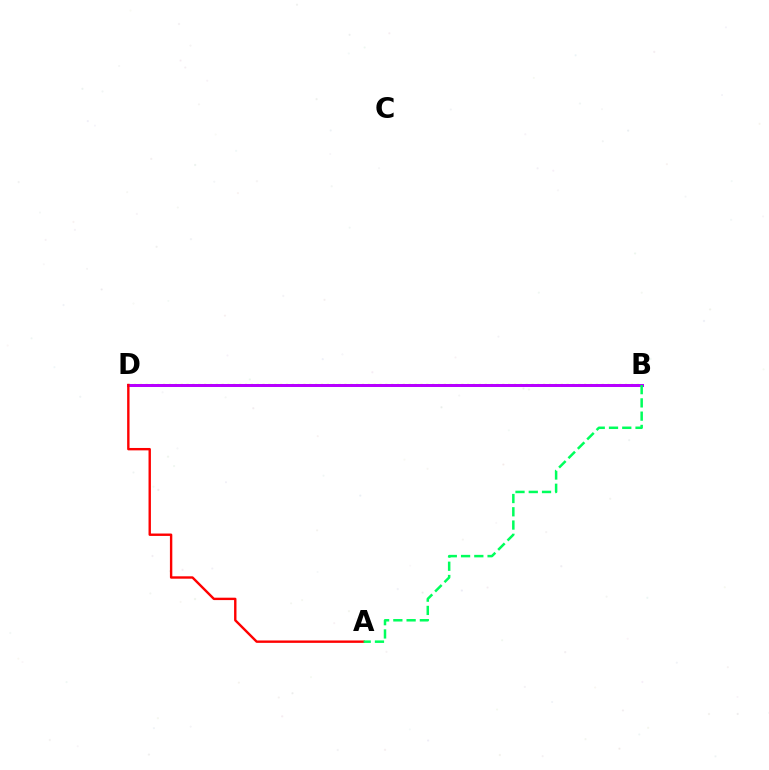{('B', 'D'): [{'color': '#d1ff00', 'line_style': 'dotted', 'thickness': 1.59}, {'color': '#0074ff', 'line_style': 'solid', 'thickness': 2.17}, {'color': '#b900ff', 'line_style': 'solid', 'thickness': 2.14}], ('A', 'D'): [{'color': '#ff0000', 'line_style': 'solid', 'thickness': 1.72}], ('A', 'B'): [{'color': '#00ff5c', 'line_style': 'dashed', 'thickness': 1.8}]}